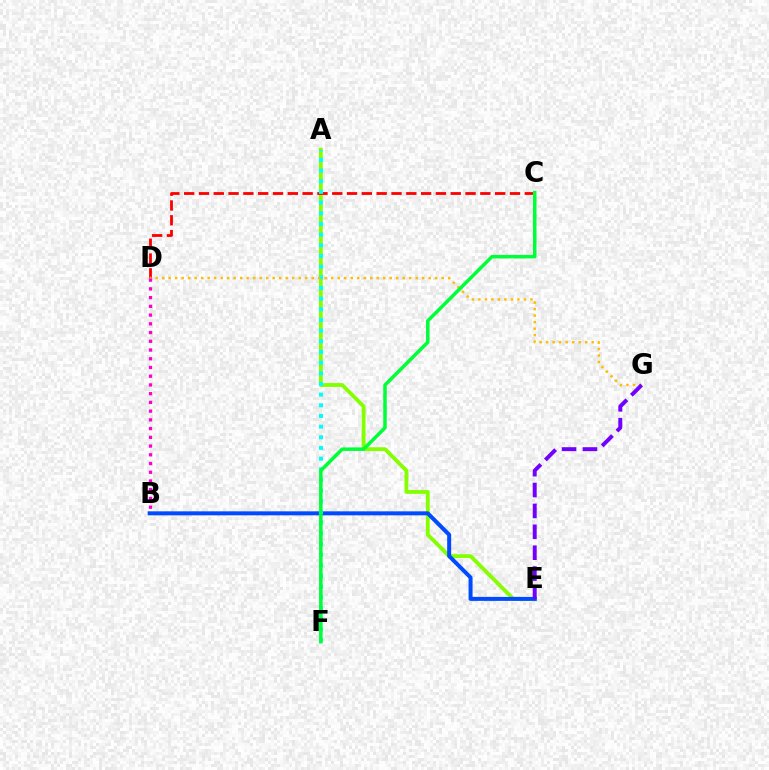{('A', 'E'): [{'color': '#84ff00', 'line_style': 'solid', 'thickness': 2.75}], ('B', 'E'): [{'color': '#004bff', 'line_style': 'solid', 'thickness': 2.88}], ('C', 'D'): [{'color': '#ff0000', 'line_style': 'dashed', 'thickness': 2.01}], ('A', 'F'): [{'color': '#00fff6', 'line_style': 'dotted', 'thickness': 2.9}], ('D', 'G'): [{'color': '#ffbd00', 'line_style': 'dotted', 'thickness': 1.77}], ('C', 'F'): [{'color': '#00ff39', 'line_style': 'solid', 'thickness': 2.54}], ('B', 'D'): [{'color': '#ff00cf', 'line_style': 'dotted', 'thickness': 2.37}], ('E', 'G'): [{'color': '#7200ff', 'line_style': 'dashed', 'thickness': 2.84}]}